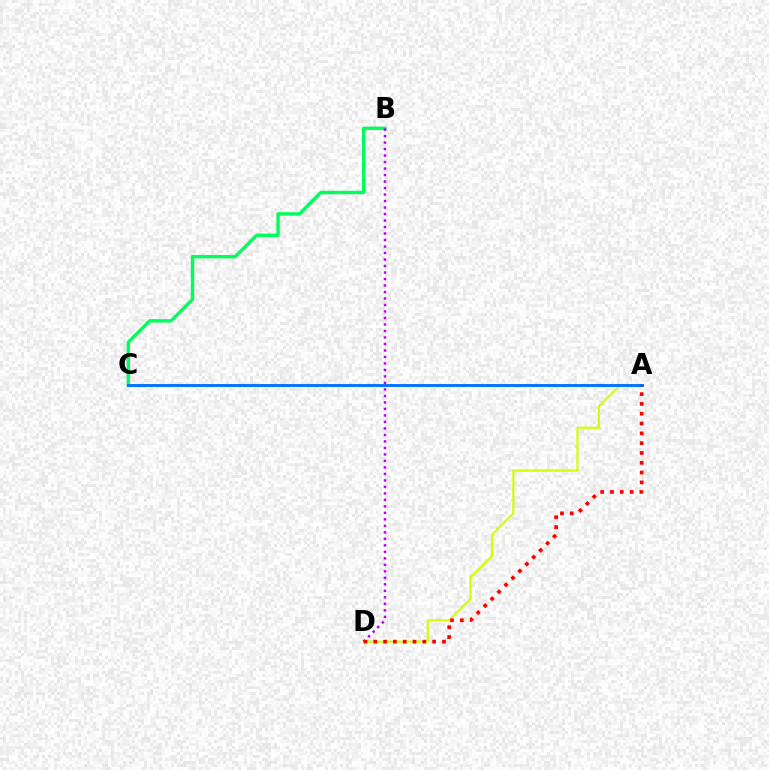{('A', 'D'): [{'color': '#d1ff00', 'line_style': 'solid', 'thickness': 1.55}, {'color': '#ff0000', 'line_style': 'dotted', 'thickness': 2.67}], ('B', 'C'): [{'color': '#00ff5c', 'line_style': 'solid', 'thickness': 2.45}], ('A', 'C'): [{'color': '#0074ff', 'line_style': 'solid', 'thickness': 2.09}], ('B', 'D'): [{'color': '#b900ff', 'line_style': 'dotted', 'thickness': 1.77}]}